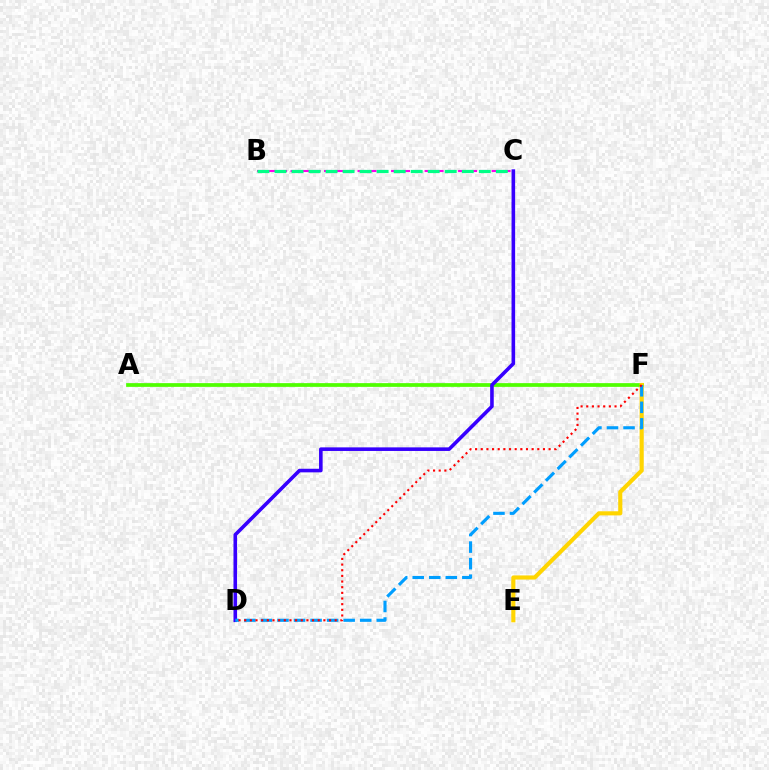{('A', 'F'): [{'color': '#4fff00', 'line_style': 'solid', 'thickness': 2.68}], ('E', 'F'): [{'color': '#ffd500', 'line_style': 'solid', 'thickness': 2.97}], ('B', 'C'): [{'color': '#ff00ed', 'line_style': 'dashed', 'thickness': 1.52}, {'color': '#00ff86', 'line_style': 'dashed', 'thickness': 2.31}], ('C', 'D'): [{'color': '#3700ff', 'line_style': 'solid', 'thickness': 2.59}], ('D', 'F'): [{'color': '#009eff', 'line_style': 'dashed', 'thickness': 2.25}, {'color': '#ff0000', 'line_style': 'dotted', 'thickness': 1.54}]}